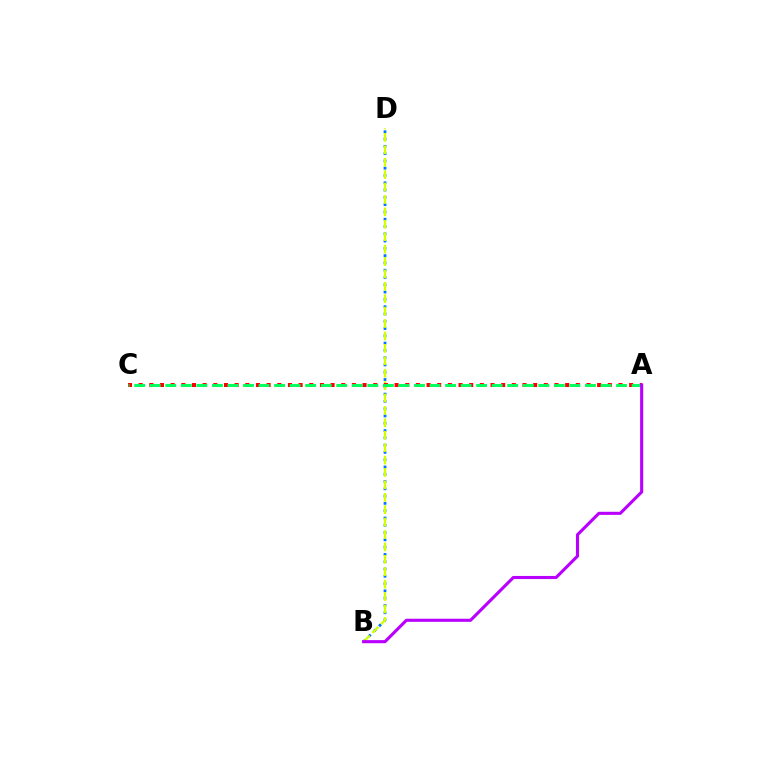{('B', 'D'): [{'color': '#0074ff', 'line_style': 'dotted', 'thickness': 1.98}, {'color': '#d1ff00', 'line_style': 'dashed', 'thickness': 1.69}], ('A', 'C'): [{'color': '#ff0000', 'line_style': 'dotted', 'thickness': 2.9}, {'color': '#00ff5c', 'line_style': 'dashed', 'thickness': 2.11}], ('A', 'B'): [{'color': '#b900ff', 'line_style': 'solid', 'thickness': 2.23}]}